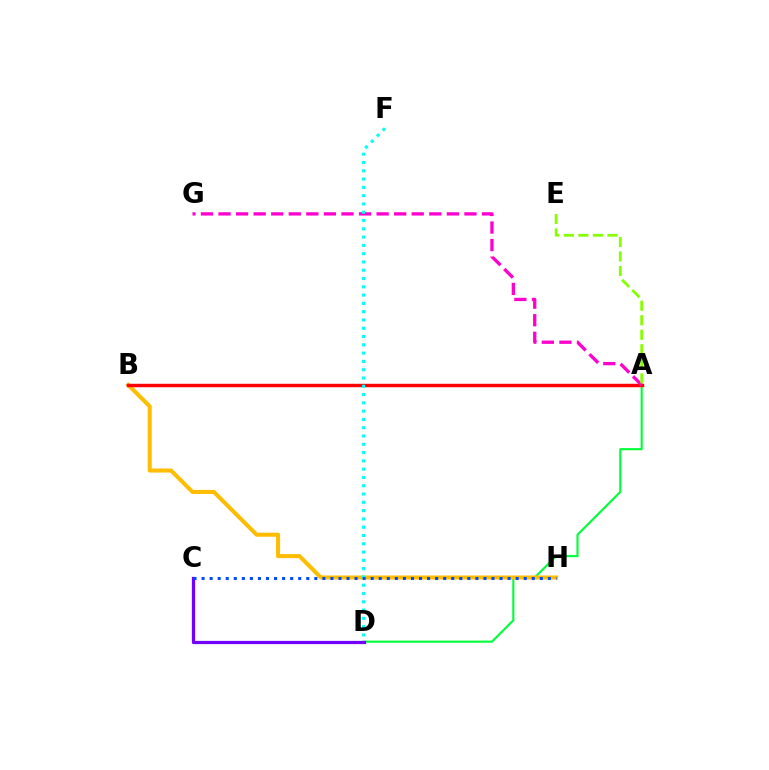{('A', 'D'): [{'color': '#00ff39', 'line_style': 'solid', 'thickness': 1.53}], ('B', 'H'): [{'color': '#ffbd00', 'line_style': 'solid', 'thickness': 2.92}], ('A', 'B'): [{'color': '#ff0000', 'line_style': 'solid', 'thickness': 2.48}], ('C', 'D'): [{'color': '#7200ff', 'line_style': 'solid', 'thickness': 2.33}], ('A', 'G'): [{'color': '#ff00cf', 'line_style': 'dashed', 'thickness': 2.39}], ('D', 'F'): [{'color': '#00fff6', 'line_style': 'dotted', 'thickness': 2.25}], ('A', 'E'): [{'color': '#84ff00', 'line_style': 'dashed', 'thickness': 1.97}], ('C', 'H'): [{'color': '#004bff', 'line_style': 'dotted', 'thickness': 2.19}]}